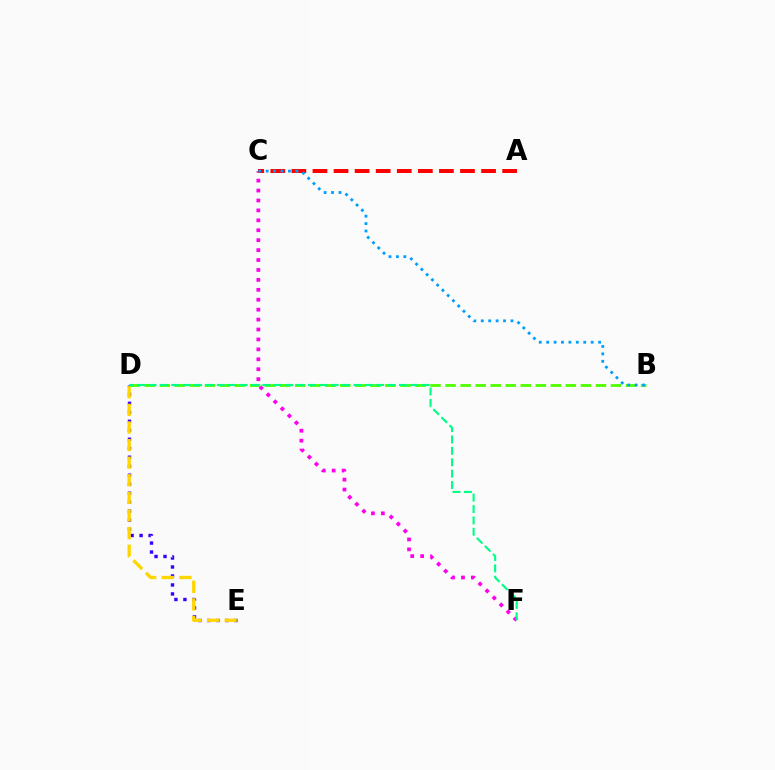{('D', 'E'): [{'color': '#3700ff', 'line_style': 'dotted', 'thickness': 2.44}, {'color': '#ffd500', 'line_style': 'dashed', 'thickness': 2.39}], ('C', 'F'): [{'color': '#ff00ed', 'line_style': 'dotted', 'thickness': 2.7}], ('A', 'C'): [{'color': '#ff0000', 'line_style': 'dashed', 'thickness': 2.86}], ('B', 'D'): [{'color': '#4fff00', 'line_style': 'dashed', 'thickness': 2.04}], ('B', 'C'): [{'color': '#009eff', 'line_style': 'dotted', 'thickness': 2.02}], ('D', 'F'): [{'color': '#00ff86', 'line_style': 'dashed', 'thickness': 1.55}]}